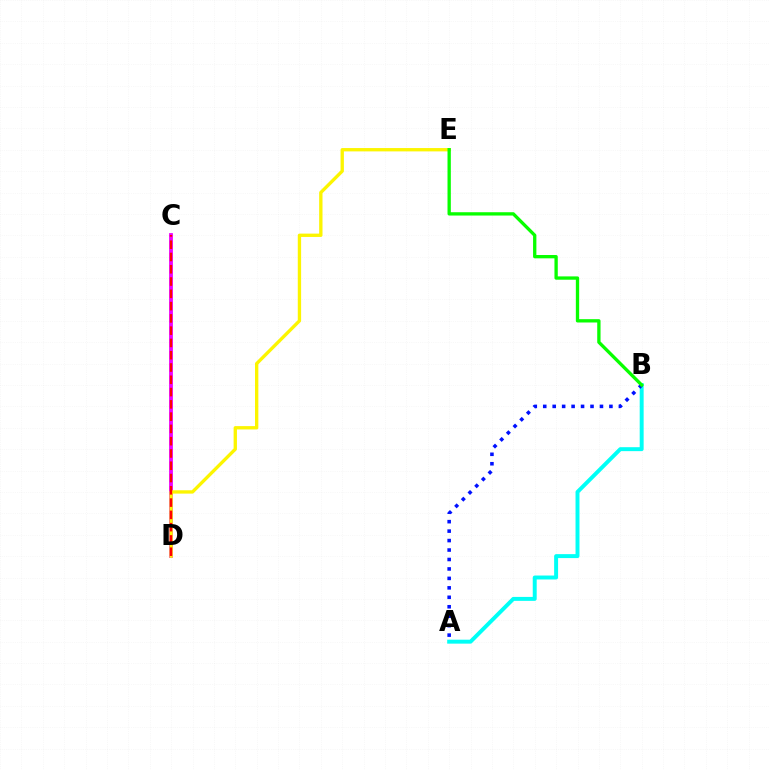{('A', 'B'): [{'color': '#00fff6', 'line_style': 'solid', 'thickness': 2.84}, {'color': '#0010ff', 'line_style': 'dotted', 'thickness': 2.57}], ('C', 'D'): [{'color': '#ee00ff', 'line_style': 'solid', 'thickness': 2.73}, {'color': '#ff0000', 'line_style': 'dashed', 'thickness': 1.67}], ('D', 'E'): [{'color': '#fcf500', 'line_style': 'solid', 'thickness': 2.4}], ('B', 'E'): [{'color': '#08ff00', 'line_style': 'solid', 'thickness': 2.39}]}